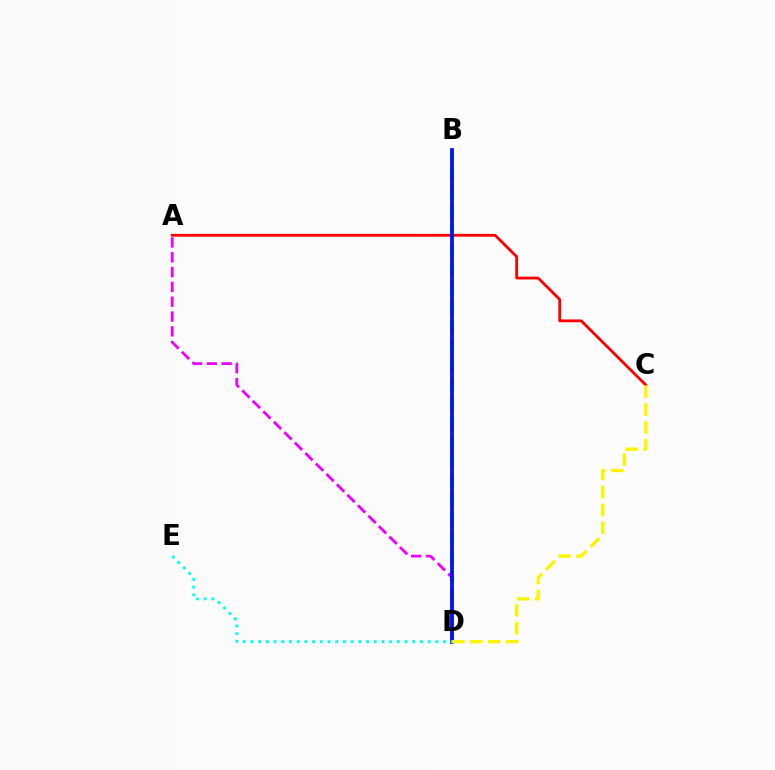{('B', 'D'): [{'color': '#08ff00', 'line_style': 'dashed', 'thickness': 2.62}, {'color': '#0010ff', 'line_style': 'solid', 'thickness': 2.7}], ('A', 'C'): [{'color': '#ff0000', 'line_style': 'solid', 'thickness': 2.01}], ('A', 'D'): [{'color': '#ee00ff', 'line_style': 'dashed', 'thickness': 2.01}], ('D', 'E'): [{'color': '#00fff6', 'line_style': 'dotted', 'thickness': 2.09}], ('C', 'D'): [{'color': '#fcf500', 'line_style': 'dashed', 'thickness': 2.44}]}